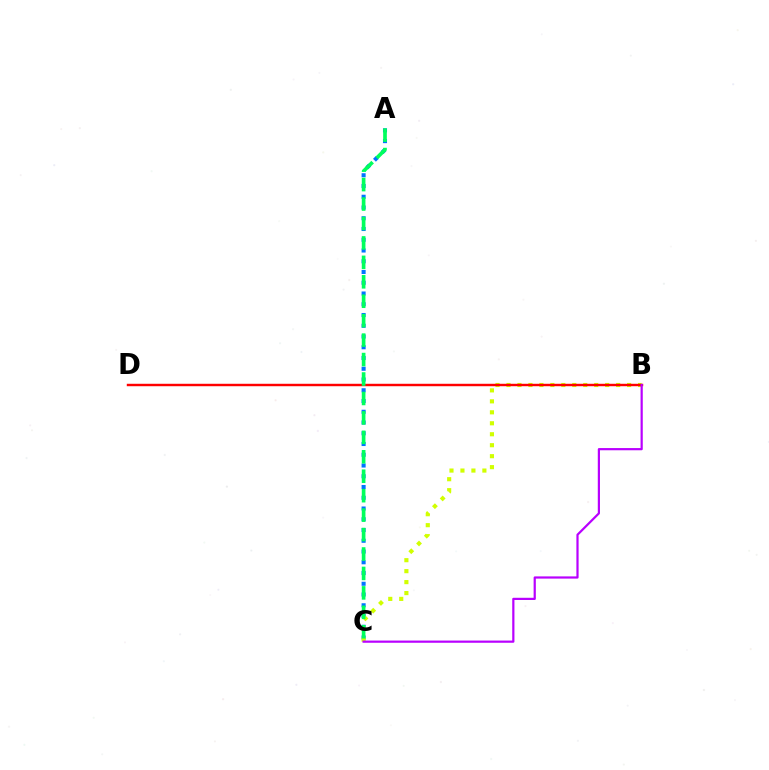{('A', 'C'): [{'color': '#0074ff', 'line_style': 'dotted', 'thickness': 2.92}, {'color': '#00ff5c', 'line_style': 'dashed', 'thickness': 2.64}], ('B', 'C'): [{'color': '#d1ff00', 'line_style': 'dotted', 'thickness': 2.98}, {'color': '#b900ff', 'line_style': 'solid', 'thickness': 1.59}], ('B', 'D'): [{'color': '#ff0000', 'line_style': 'solid', 'thickness': 1.75}]}